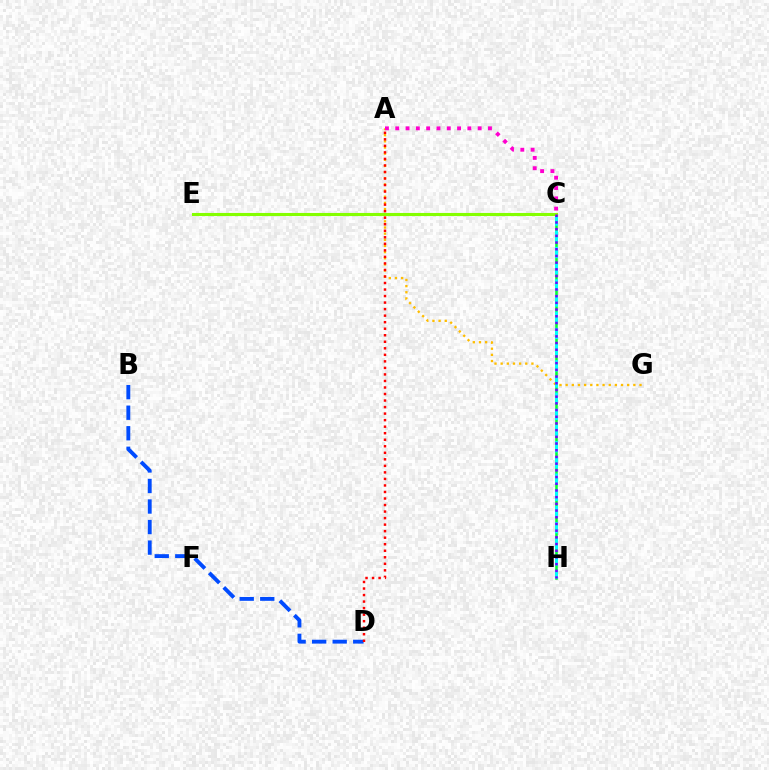{('A', 'G'): [{'color': '#ffbd00', 'line_style': 'dotted', 'thickness': 1.67}], ('C', 'H'): [{'color': '#00ff39', 'line_style': 'solid', 'thickness': 1.86}, {'color': '#00fff6', 'line_style': 'dashed', 'thickness': 2.2}, {'color': '#7200ff', 'line_style': 'dotted', 'thickness': 1.82}], ('B', 'D'): [{'color': '#004bff', 'line_style': 'dashed', 'thickness': 2.79}], ('C', 'E'): [{'color': '#84ff00', 'line_style': 'solid', 'thickness': 2.22}], ('A', 'D'): [{'color': '#ff0000', 'line_style': 'dotted', 'thickness': 1.77}], ('A', 'C'): [{'color': '#ff00cf', 'line_style': 'dotted', 'thickness': 2.8}]}